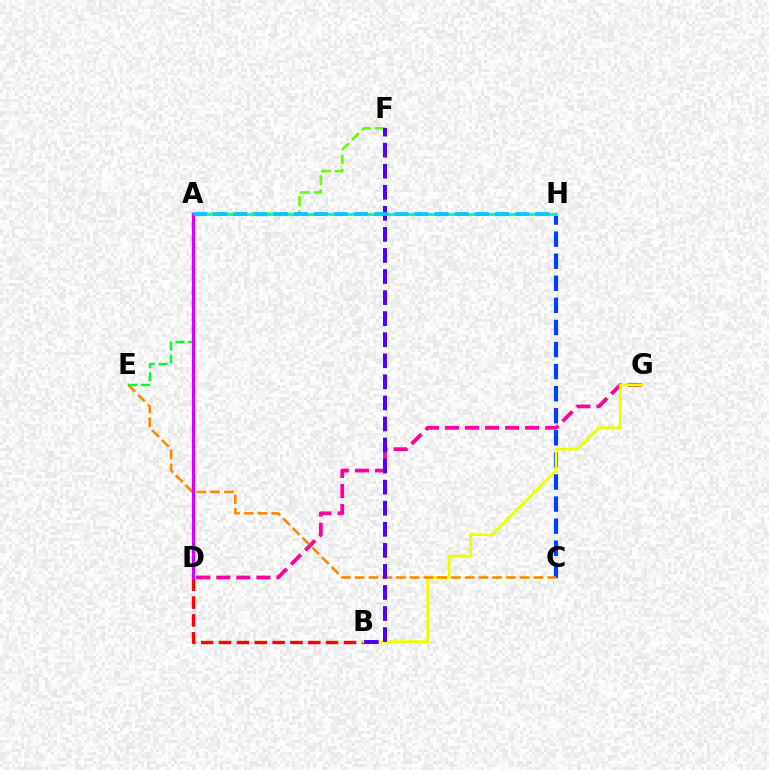{('C', 'H'): [{'color': '#003fff', 'line_style': 'dashed', 'thickness': 3.0}], ('A', 'E'): [{'color': '#00ff27', 'line_style': 'dashed', 'thickness': 1.75}], ('B', 'D'): [{'color': '#ff0000', 'line_style': 'dashed', 'thickness': 2.43}], ('D', 'G'): [{'color': '#ff00a0', 'line_style': 'dashed', 'thickness': 2.72}], ('B', 'G'): [{'color': '#eeff00', 'line_style': 'solid', 'thickness': 2.02}], ('C', 'E'): [{'color': '#ff8800', 'line_style': 'dashed', 'thickness': 1.87}], ('A', 'F'): [{'color': '#66ff00', 'line_style': 'dashed', 'thickness': 1.91}], ('A', 'H'): [{'color': '#00ffaf', 'line_style': 'solid', 'thickness': 2.25}, {'color': '#00c7ff', 'line_style': 'dashed', 'thickness': 2.73}], ('A', 'D'): [{'color': '#d600ff', 'line_style': 'solid', 'thickness': 2.33}], ('B', 'F'): [{'color': '#4f00ff', 'line_style': 'dashed', 'thickness': 2.86}]}